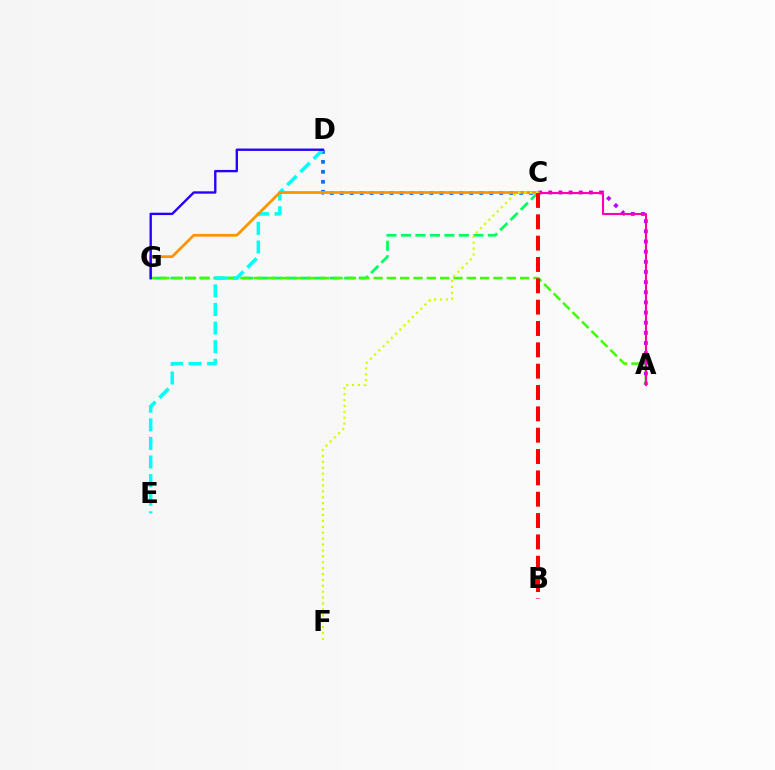{('C', 'G'): [{'color': '#00ff5c', 'line_style': 'dashed', 'thickness': 1.97}, {'color': '#ff9400', 'line_style': 'solid', 'thickness': 1.98}], ('A', 'C'): [{'color': '#b900ff', 'line_style': 'dotted', 'thickness': 2.76}, {'color': '#ff00ac', 'line_style': 'solid', 'thickness': 1.52}], ('A', 'G'): [{'color': '#3dff00', 'line_style': 'dashed', 'thickness': 1.81}], ('C', 'D'): [{'color': '#0074ff', 'line_style': 'dotted', 'thickness': 2.71}], ('D', 'E'): [{'color': '#00fff6', 'line_style': 'dashed', 'thickness': 2.53}], ('D', 'G'): [{'color': '#2500ff', 'line_style': 'solid', 'thickness': 1.7}], ('C', 'F'): [{'color': '#d1ff00', 'line_style': 'dotted', 'thickness': 1.6}], ('B', 'C'): [{'color': '#ff0000', 'line_style': 'dashed', 'thickness': 2.9}]}